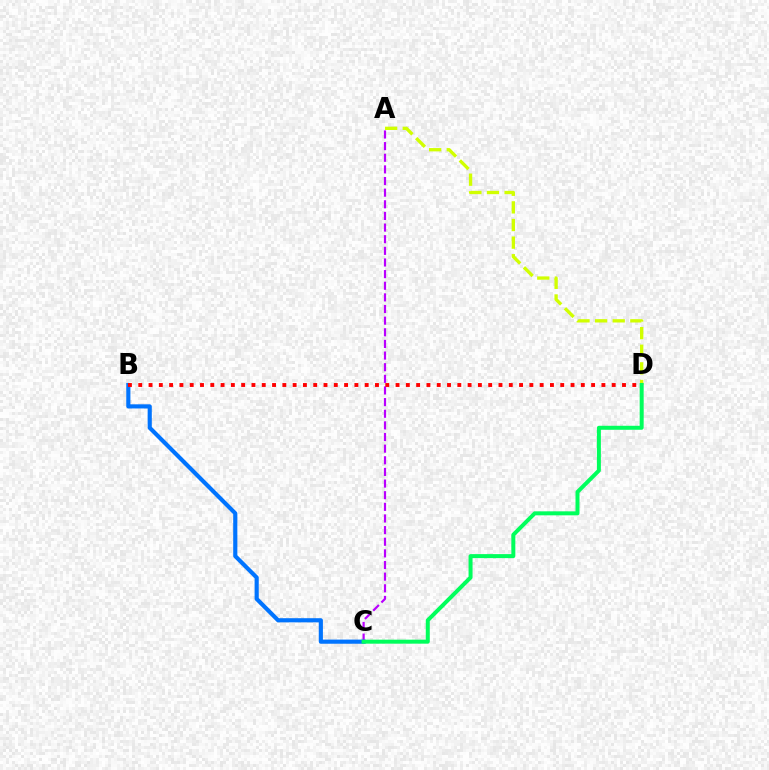{('A', 'C'): [{'color': '#b900ff', 'line_style': 'dashed', 'thickness': 1.58}], ('B', 'C'): [{'color': '#0074ff', 'line_style': 'solid', 'thickness': 2.99}], ('A', 'D'): [{'color': '#d1ff00', 'line_style': 'dashed', 'thickness': 2.39}], ('C', 'D'): [{'color': '#00ff5c', 'line_style': 'solid', 'thickness': 2.87}], ('B', 'D'): [{'color': '#ff0000', 'line_style': 'dotted', 'thickness': 2.8}]}